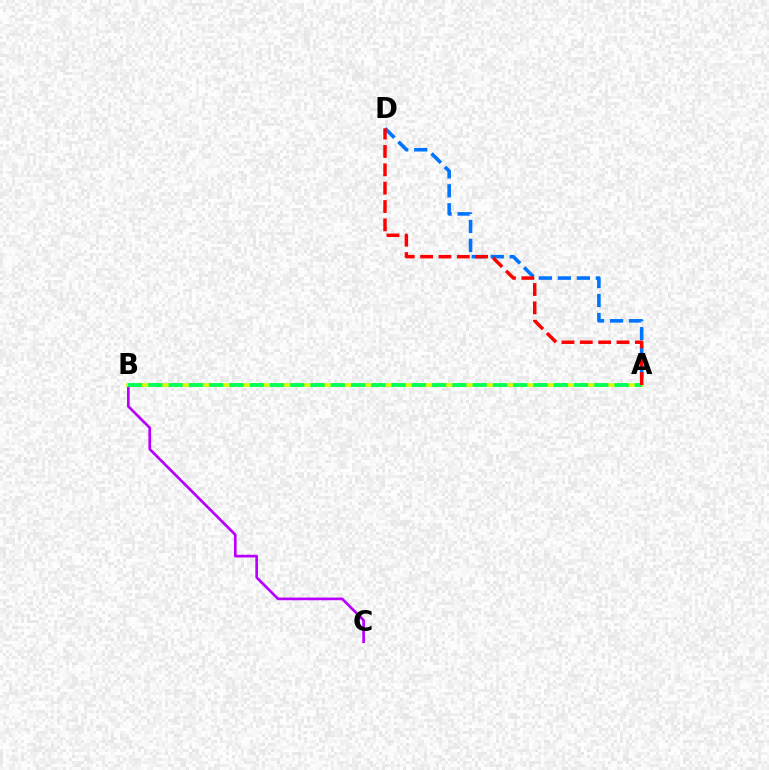{('B', 'C'): [{'color': '#b900ff', 'line_style': 'solid', 'thickness': 1.93}], ('A', 'D'): [{'color': '#0074ff', 'line_style': 'dashed', 'thickness': 2.58}, {'color': '#ff0000', 'line_style': 'dashed', 'thickness': 2.49}], ('A', 'B'): [{'color': '#d1ff00', 'line_style': 'solid', 'thickness': 2.61}, {'color': '#00ff5c', 'line_style': 'dashed', 'thickness': 2.75}]}